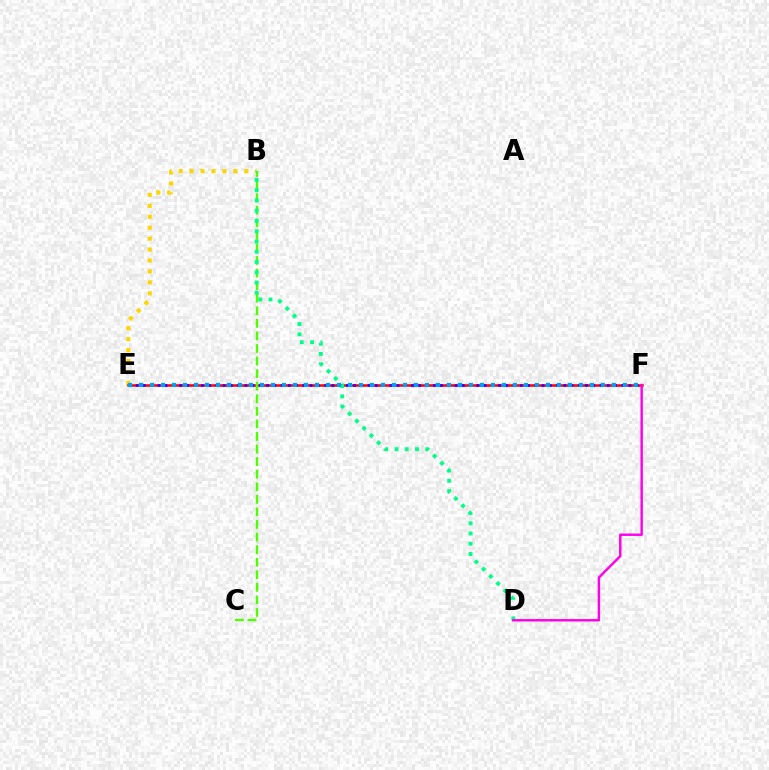{('B', 'E'): [{'color': '#ffd500', 'line_style': 'dotted', 'thickness': 2.97}], ('E', 'F'): [{'color': '#ff0000', 'line_style': 'solid', 'thickness': 1.81}, {'color': '#3700ff', 'line_style': 'dotted', 'thickness': 1.97}, {'color': '#009eff', 'line_style': 'dotted', 'thickness': 2.99}], ('B', 'C'): [{'color': '#4fff00', 'line_style': 'dashed', 'thickness': 1.71}], ('B', 'D'): [{'color': '#00ff86', 'line_style': 'dotted', 'thickness': 2.79}], ('D', 'F'): [{'color': '#ff00ed', 'line_style': 'solid', 'thickness': 1.76}]}